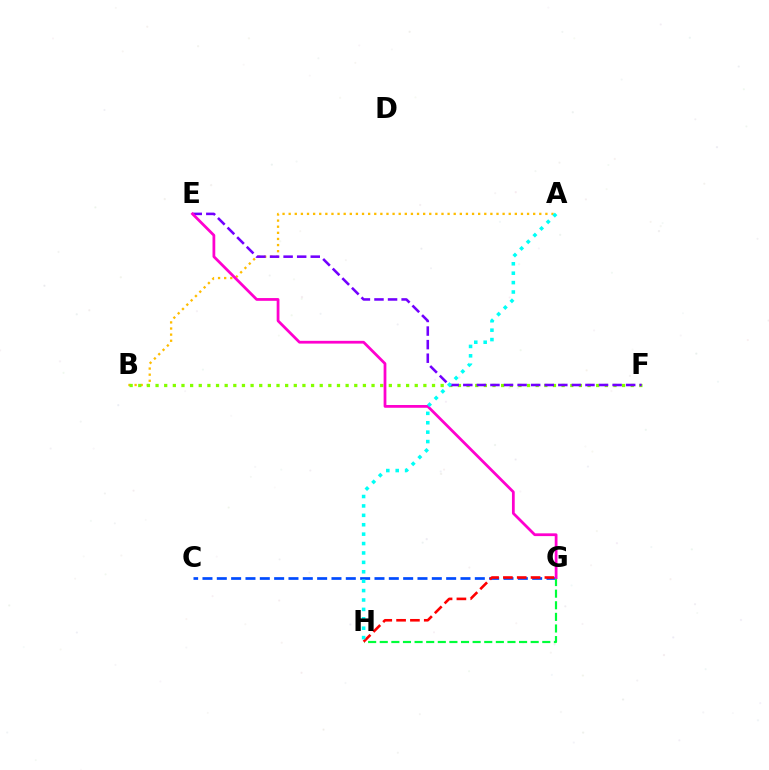{('C', 'G'): [{'color': '#004bff', 'line_style': 'dashed', 'thickness': 1.95}], ('G', 'H'): [{'color': '#00ff39', 'line_style': 'dashed', 'thickness': 1.58}, {'color': '#ff0000', 'line_style': 'dashed', 'thickness': 1.88}], ('A', 'B'): [{'color': '#ffbd00', 'line_style': 'dotted', 'thickness': 1.66}], ('B', 'F'): [{'color': '#84ff00', 'line_style': 'dotted', 'thickness': 2.35}], ('E', 'F'): [{'color': '#7200ff', 'line_style': 'dashed', 'thickness': 1.84}], ('E', 'G'): [{'color': '#ff00cf', 'line_style': 'solid', 'thickness': 1.99}], ('A', 'H'): [{'color': '#00fff6', 'line_style': 'dotted', 'thickness': 2.56}]}